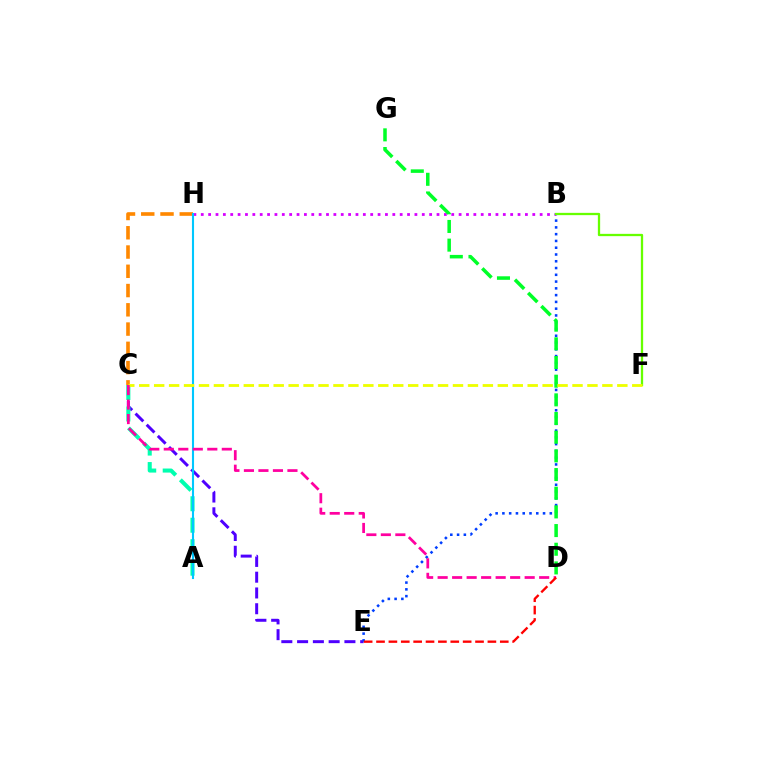{('B', 'H'): [{'color': '#d600ff', 'line_style': 'dotted', 'thickness': 2.0}], ('C', 'E'): [{'color': '#4f00ff', 'line_style': 'dashed', 'thickness': 2.14}], ('B', 'E'): [{'color': '#003fff', 'line_style': 'dotted', 'thickness': 1.84}], ('B', 'F'): [{'color': '#66ff00', 'line_style': 'solid', 'thickness': 1.65}], ('A', 'C'): [{'color': '#00ffaf', 'line_style': 'dashed', 'thickness': 2.92}], ('C', 'H'): [{'color': '#ff8800', 'line_style': 'dashed', 'thickness': 2.62}], ('A', 'H'): [{'color': '#00c7ff', 'line_style': 'solid', 'thickness': 1.52}], ('D', 'G'): [{'color': '#00ff27', 'line_style': 'dashed', 'thickness': 2.54}], ('C', 'F'): [{'color': '#eeff00', 'line_style': 'dashed', 'thickness': 2.03}], ('C', 'D'): [{'color': '#ff00a0', 'line_style': 'dashed', 'thickness': 1.97}], ('D', 'E'): [{'color': '#ff0000', 'line_style': 'dashed', 'thickness': 1.68}]}